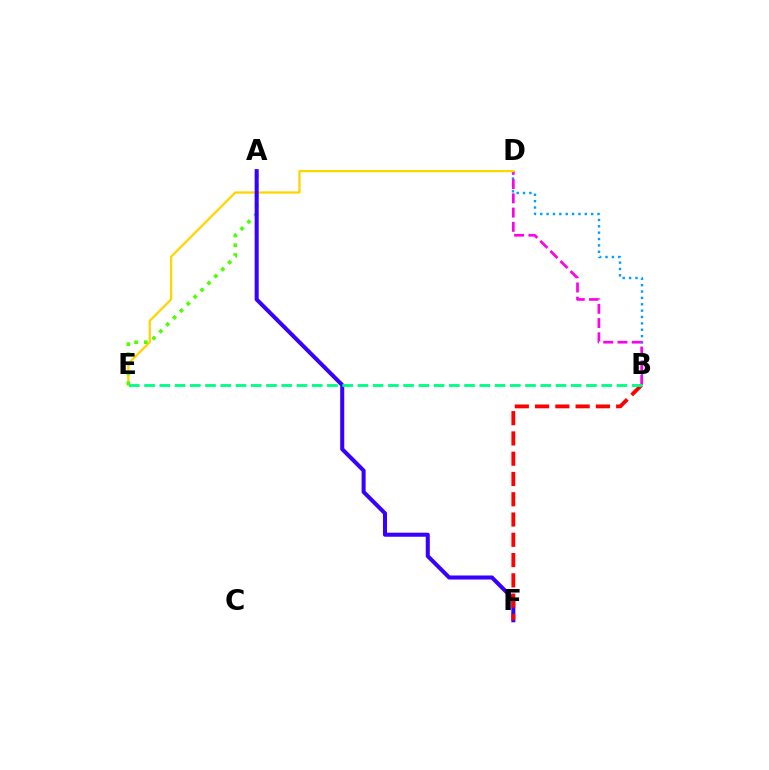{('B', 'D'): [{'color': '#009eff', 'line_style': 'dotted', 'thickness': 1.73}, {'color': '#ff00ed', 'line_style': 'dashed', 'thickness': 1.94}], ('D', 'E'): [{'color': '#ffd500', 'line_style': 'solid', 'thickness': 1.64}], ('A', 'E'): [{'color': '#4fff00', 'line_style': 'dotted', 'thickness': 2.65}], ('A', 'F'): [{'color': '#3700ff', 'line_style': 'solid', 'thickness': 2.9}], ('B', 'F'): [{'color': '#ff0000', 'line_style': 'dashed', 'thickness': 2.75}], ('B', 'E'): [{'color': '#00ff86', 'line_style': 'dashed', 'thickness': 2.07}]}